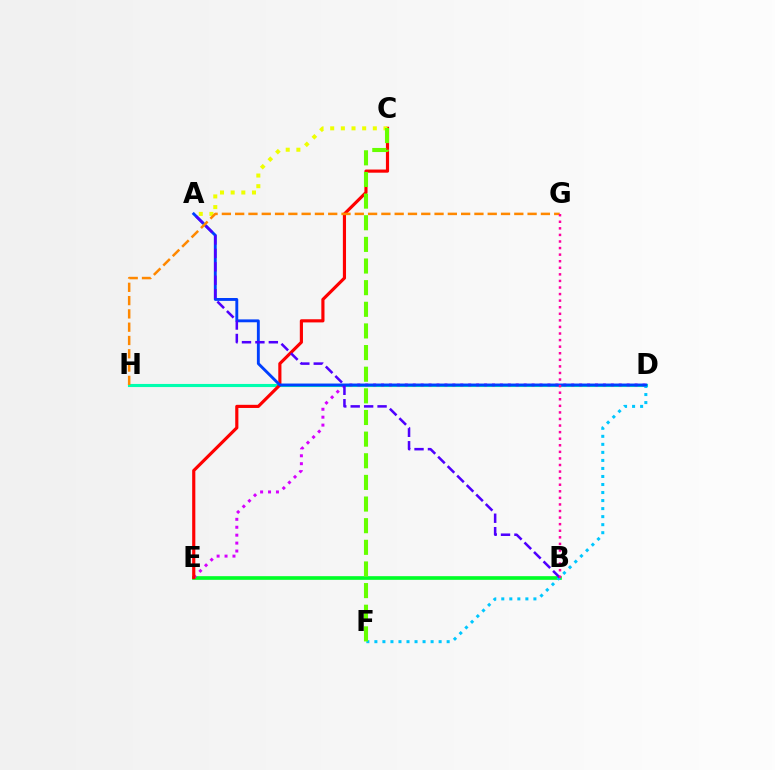{('B', 'E'): [{'color': '#00ff27', 'line_style': 'solid', 'thickness': 2.63}], ('D', 'H'): [{'color': '#00ffaf', 'line_style': 'solid', 'thickness': 2.23}], ('D', 'E'): [{'color': '#d600ff', 'line_style': 'dotted', 'thickness': 2.15}], ('D', 'F'): [{'color': '#00c7ff', 'line_style': 'dotted', 'thickness': 2.18}], ('C', 'E'): [{'color': '#ff0000', 'line_style': 'solid', 'thickness': 2.27}], ('A', 'C'): [{'color': '#eeff00', 'line_style': 'dotted', 'thickness': 2.9}], ('A', 'D'): [{'color': '#003fff', 'line_style': 'solid', 'thickness': 2.07}], ('C', 'F'): [{'color': '#66ff00', 'line_style': 'dashed', 'thickness': 2.94}], ('A', 'B'): [{'color': '#4f00ff', 'line_style': 'dashed', 'thickness': 1.82}], ('G', 'H'): [{'color': '#ff8800', 'line_style': 'dashed', 'thickness': 1.81}], ('B', 'G'): [{'color': '#ff00a0', 'line_style': 'dotted', 'thickness': 1.79}]}